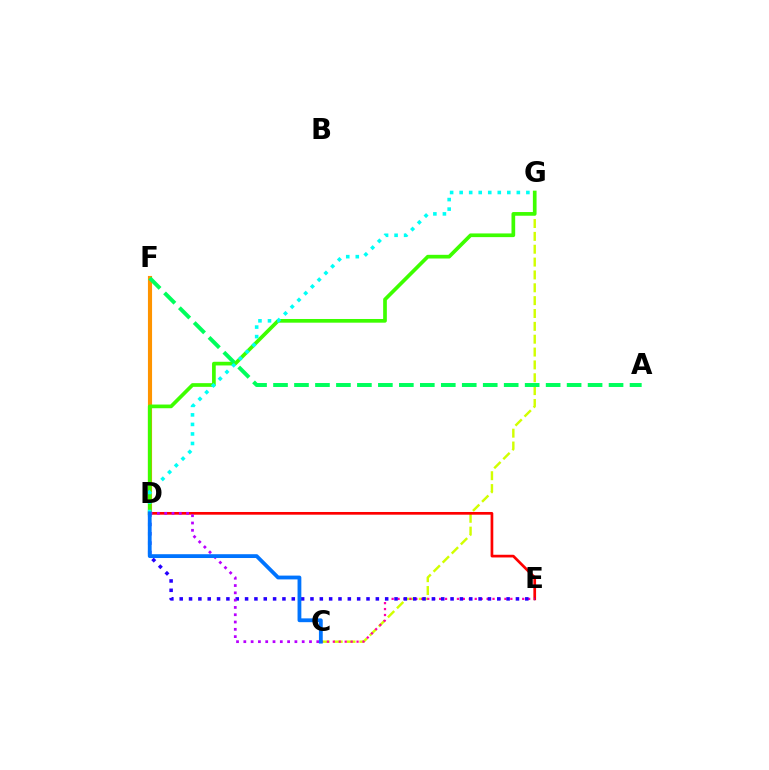{('C', 'G'): [{'color': '#d1ff00', 'line_style': 'dashed', 'thickness': 1.75}], ('D', 'F'): [{'color': '#ff9400', 'line_style': 'solid', 'thickness': 2.97}], ('D', 'E'): [{'color': '#ff0000', 'line_style': 'solid', 'thickness': 1.94}, {'color': '#2500ff', 'line_style': 'dotted', 'thickness': 2.54}], ('C', 'E'): [{'color': '#ff00ac', 'line_style': 'dotted', 'thickness': 1.61}], ('D', 'G'): [{'color': '#3dff00', 'line_style': 'solid', 'thickness': 2.66}, {'color': '#00fff6', 'line_style': 'dotted', 'thickness': 2.59}], ('C', 'D'): [{'color': '#b900ff', 'line_style': 'dotted', 'thickness': 1.98}, {'color': '#0074ff', 'line_style': 'solid', 'thickness': 2.74}], ('A', 'F'): [{'color': '#00ff5c', 'line_style': 'dashed', 'thickness': 2.85}]}